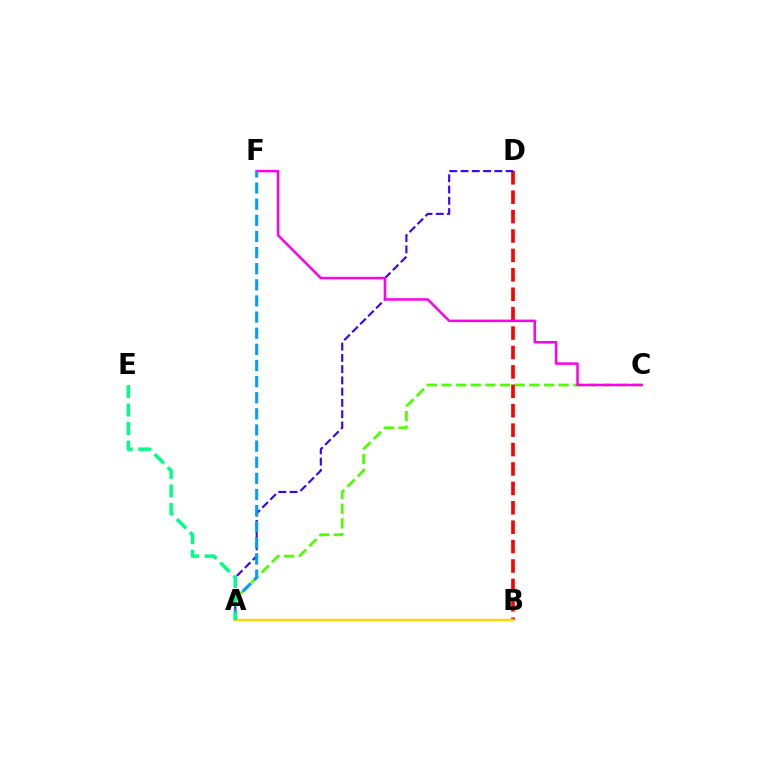{('A', 'C'): [{'color': '#4fff00', 'line_style': 'dashed', 'thickness': 1.99}], ('B', 'D'): [{'color': '#ff0000', 'line_style': 'dashed', 'thickness': 2.64}], ('A', 'D'): [{'color': '#3700ff', 'line_style': 'dashed', 'thickness': 1.53}], ('C', 'F'): [{'color': '#ff00ed', 'line_style': 'solid', 'thickness': 1.81}], ('A', 'F'): [{'color': '#009eff', 'line_style': 'dashed', 'thickness': 2.19}], ('A', 'B'): [{'color': '#ffd500', 'line_style': 'solid', 'thickness': 1.77}], ('A', 'E'): [{'color': '#00ff86', 'line_style': 'dashed', 'thickness': 2.52}]}